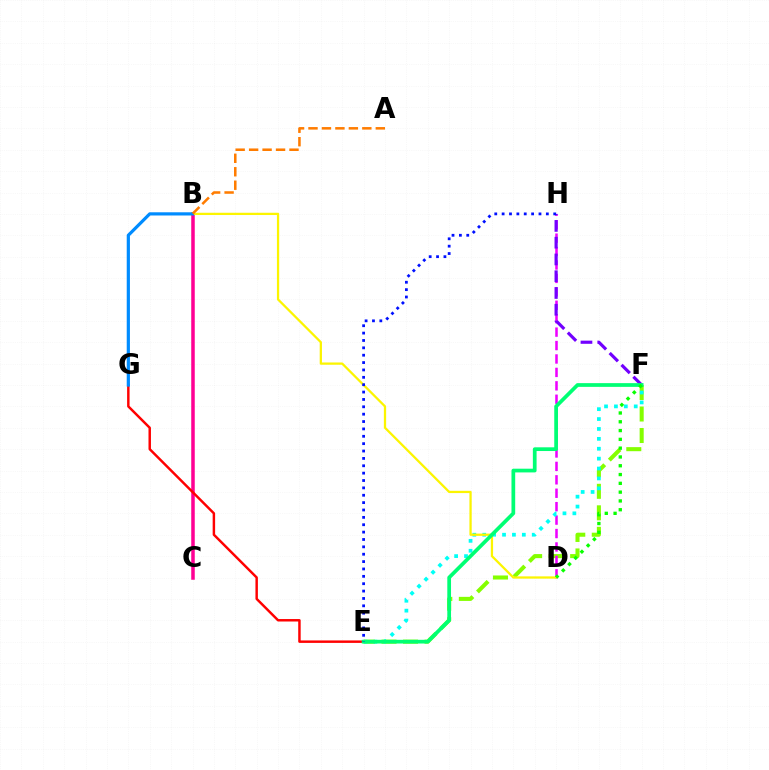{('E', 'F'): [{'color': '#84ff00', 'line_style': 'dashed', 'thickness': 2.92}, {'color': '#00fff6', 'line_style': 'dotted', 'thickness': 2.69}, {'color': '#00ff74', 'line_style': 'solid', 'thickness': 2.68}], ('B', 'C'): [{'color': '#ff0094', 'line_style': 'solid', 'thickness': 2.53}], ('E', 'G'): [{'color': '#ff0000', 'line_style': 'solid', 'thickness': 1.77}], ('D', 'H'): [{'color': '#ee00ff', 'line_style': 'dashed', 'thickness': 1.82}], ('F', 'H'): [{'color': '#7200ff', 'line_style': 'dashed', 'thickness': 2.28}], ('B', 'D'): [{'color': '#fcf500', 'line_style': 'solid', 'thickness': 1.63}], ('E', 'H'): [{'color': '#0010ff', 'line_style': 'dotted', 'thickness': 2.0}], ('B', 'G'): [{'color': '#008cff', 'line_style': 'solid', 'thickness': 2.31}], ('D', 'F'): [{'color': '#08ff00', 'line_style': 'dotted', 'thickness': 2.39}], ('A', 'B'): [{'color': '#ff7c00', 'line_style': 'dashed', 'thickness': 1.83}]}